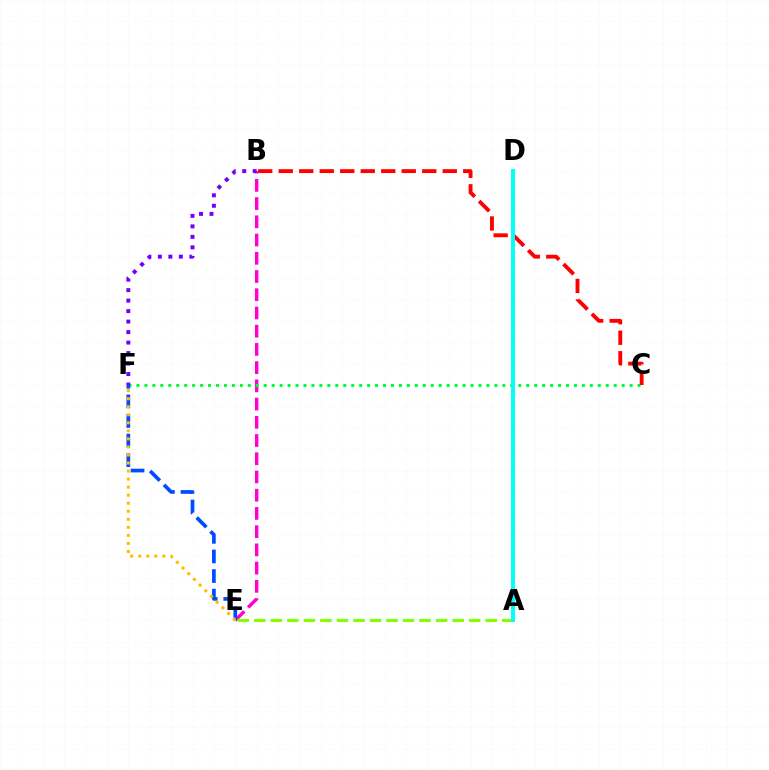{('B', 'E'): [{'color': '#ff00cf', 'line_style': 'dashed', 'thickness': 2.48}], ('C', 'F'): [{'color': '#00ff39', 'line_style': 'dotted', 'thickness': 2.16}], ('B', 'C'): [{'color': '#ff0000', 'line_style': 'dashed', 'thickness': 2.79}], ('E', 'F'): [{'color': '#004bff', 'line_style': 'dashed', 'thickness': 2.66}, {'color': '#ffbd00', 'line_style': 'dotted', 'thickness': 2.18}], ('A', 'E'): [{'color': '#84ff00', 'line_style': 'dashed', 'thickness': 2.25}], ('A', 'D'): [{'color': '#00fff6', 'line_style': 'solid', 'thickness': 2.84}], ('B', 'F'): [{'color': '#7200ff', 'line_style': 'dotted', 'thickness': 2.85}]}